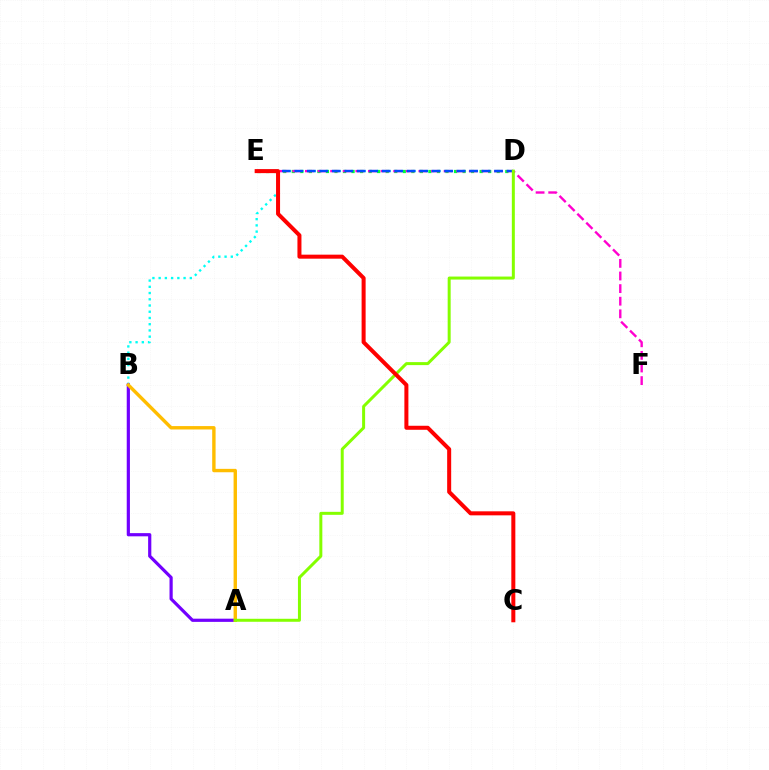{('B', 'D'): [{'color': '#00fff6', 'line_style': 'dotted', 'thickness': 1.69}], ('D', 'E'): [{'color': '#00ff39', 'line_style': 'dotted', 'thickness': 2.32}, {'color': '#004bff', 'line_style': 'dashed', 'thickness': 1.7}], ('A', 'B'): [{'color': '#7200ff', 'line_style': 'solid', 'thickness': 2.3}, {'color': '#ffbd00', 'line_style': 'solid', 'thickness': 2.45}], ('E', 'F'): [{'color': '#ff00cf', 'line_style': 'dashed', 'thickness': 1.71}], ('A', 'D'): [{'color': '#84ff00', 'line_style': 'solid', 'thickness': 2.16}], ('C', 'E'): [{'color': '#ff0000', 'line_style': 'solid', 'thickness': 2.89}]}